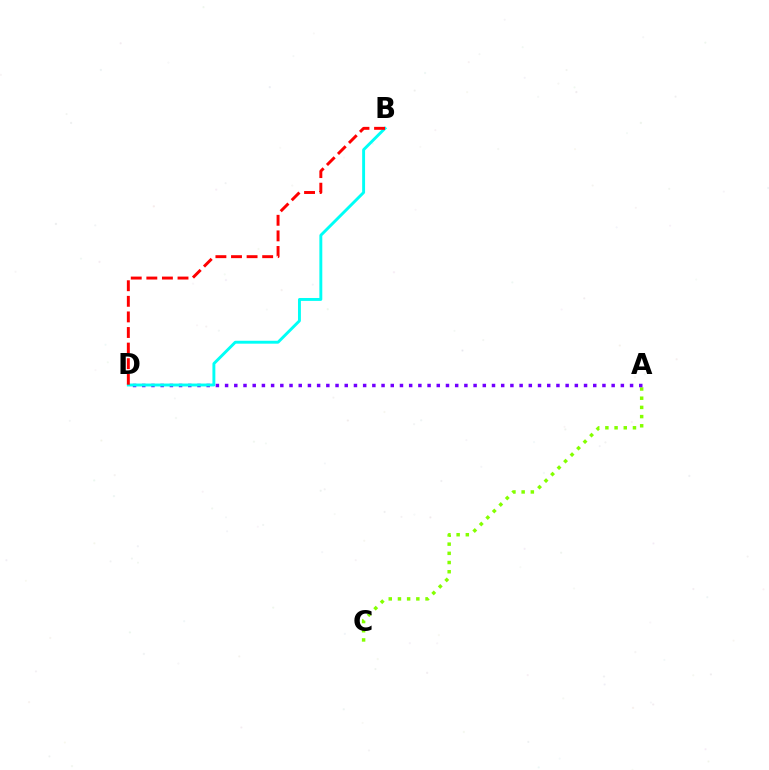{('A', 'C'): [{'color': '#84ff00', 'line_style': 'dotted', 'thickness': 2.5}], ('A', 'D'): [{'color': '#7200ff', 'line_style': 'dotted', 'thickness': 2.5}], ('B', 'D'): [{'color': '#00fff6', 'line_style': 'solid', 'thickness': 2.09}, {'color': '#ff0000', 'line_style': 'dashed', 'thickness': 2.12}]}